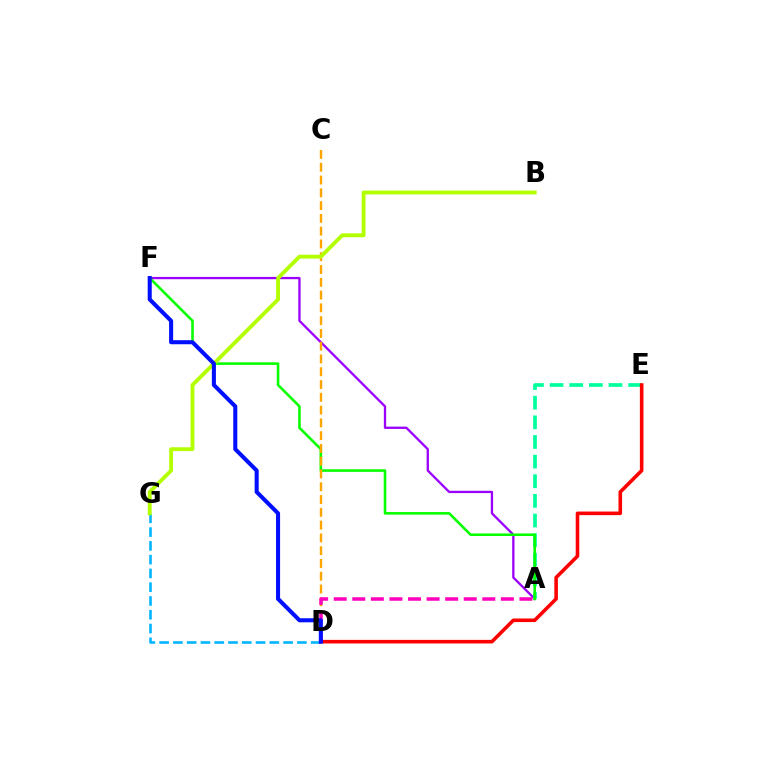{('A', 'F'): [{'color': '#9b00ff', 'line_style': 'solid', 'thickness': 1.66}, {'color': '#08ff00', 'line_style': 'solid', 'thickness': 1.86}], ('A', 'E'): [{'color': '#00ff9d', 'line_style': 'dashed', 'thickness': 2.67}], ('D', 'G'): [{'color': '#00b5ff', 'line_style': 'dashed', 'thickness': 1.87}], ('C', 'D'): [{'color': '#ffa500', 'line_style': 'dashed', 'thickness': 1.74}], ('A', 'D'): [{'color': '#ff00bd', 'line_style': 'dashed', 'thickness': 2.52}], ('D', 'E'): [{'color': '#ff0000', 'line_style': 'solid', 'thickness': 2.58}], ('B', 'G'): [{'color': '#b3ff00', 'line_style': 'solid', 'thickness': 2.77}], ('D', 'F'): [{'color': '#0010ff', 'line_style': 'solid', 'thickness': 2.92}]}